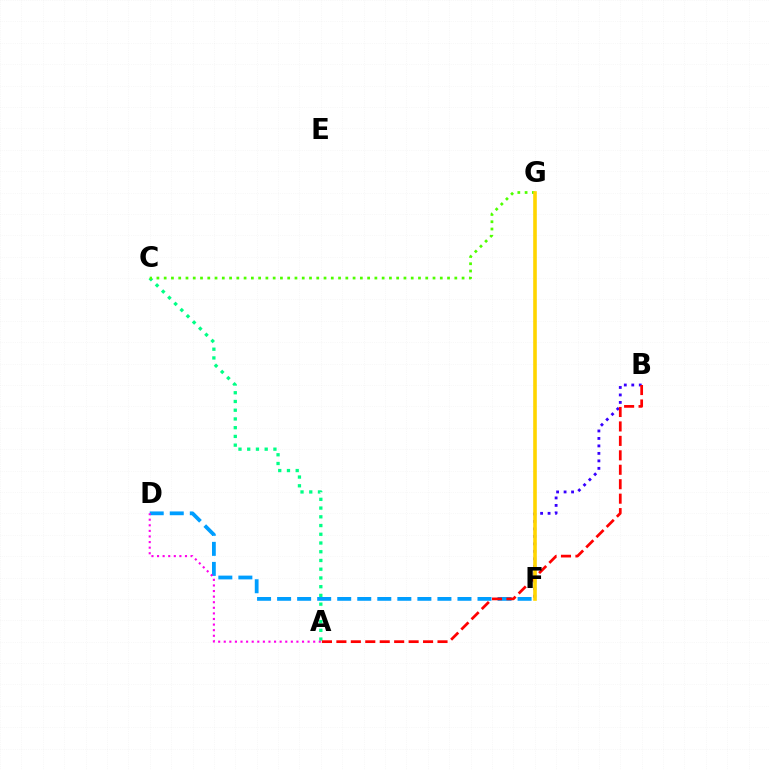{('A', 'C'): [{'color': '#00ff86', 'line_style': 'dotted', 'thickness': 2.37}], ('B', 'F'): [{'color': '#3700ff', 'line_style': 'dotted', 'thickness': 2.03}], ('D', 'F'): [{'color': '#009eff', 'line_style': 'dashed', 'thickness': 2.72}], ('A', 'B'): [{'color': '#ff0000', 'line_style': 'dashed', 'thickness': 1.96}], ('C', 'G'): [{'color': '#4fff00', 'line_style': 'dotted', 'thickness': 1.97}], ('F', 'G'): [{'color': '#ffd500', 'line_style': 'solid', 'thickness': 2.6}], ('A', 'D'): [{'color': '#ff00ed', 'line_style': 'dotted', 'thickness': 1.52}]}